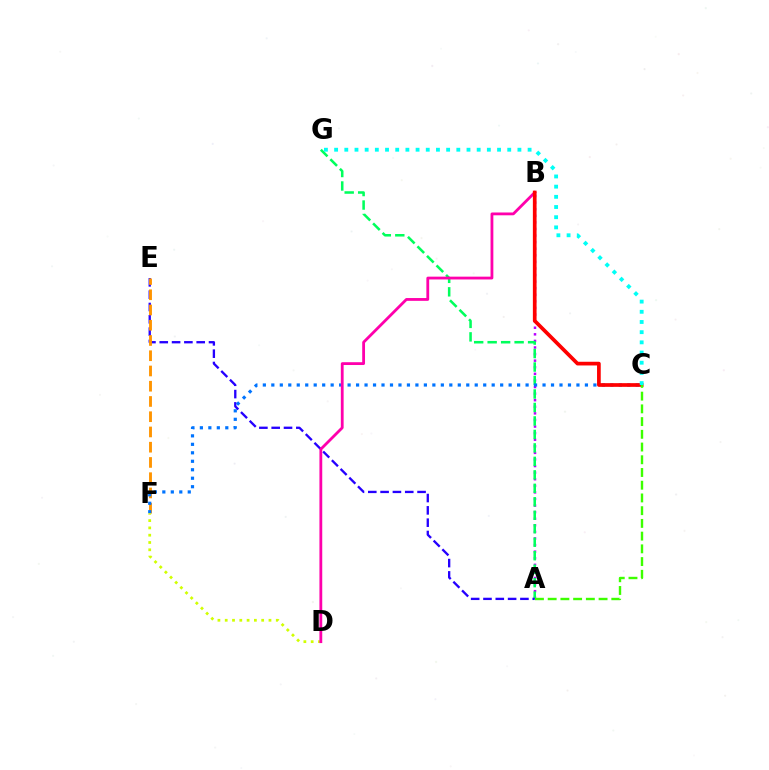{('A', 'B'): [{'color': '#b900ff', 'line_style': 'dotted', 'thickness': 1.79}], ('A', 'G'): [{'color': '#00ff5c', 'line_style': 'dashed', 'thickness': 1.83}], ('A', 'E'): [{'color': '#2500ff', 'line_style': 'dashed', 'thickness': 1.67}], ('E', 'F'): [{'color': '#ff9400', 'line_style': 'dashed', 'thickness': 2.07}], ('C', 'F'): [{'color': '#0074ff', 'line_style': 'dotted', 'thickness': 2.3}], ('D', 'F'): [{'color': '#d1ff00', 'line_style': 'dotted', 'thickness': 1.98}], ('B', 'D'): [{'color': '#ff00ac', 'line_style': 'solid', 'thickness': 2.02}], ('B', 'C'): [{'color': '#ff0000', 'line_style': 'solid', 'thickness': 2.66}], ('C', 'G'): [{'color': '#00fff6', 'line_style': 'dotted', 'thickness': 2.77}], ('A', 'C'): [{'color': '#3dff00', 'line_style': 'dashed', 'thickness': 1.73}]}